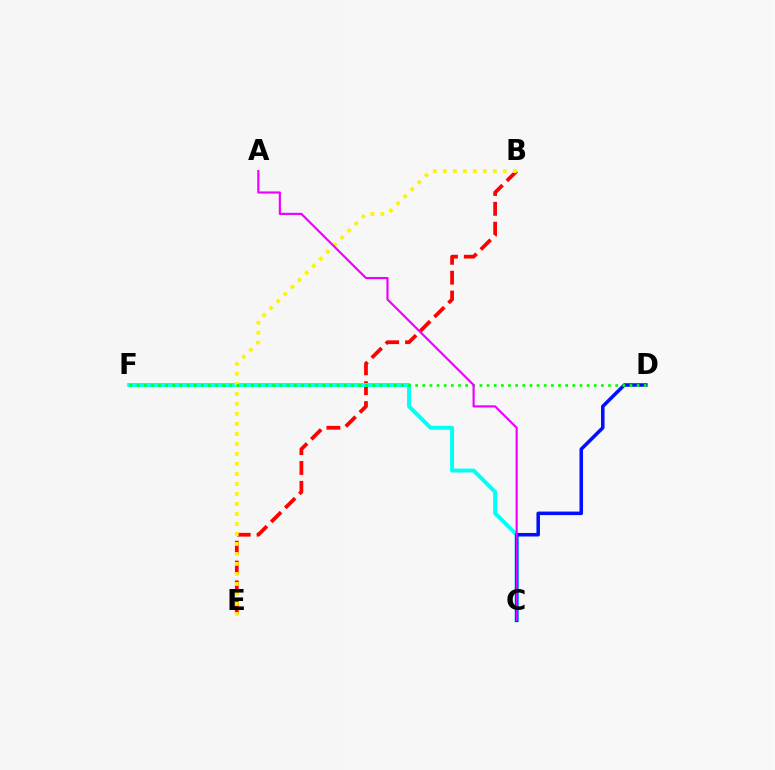{('B', 'E'): [{'color': '#ff0000', 'line_style': 'dashed', 'thickness': 2.7}, {'color': '#fcf500', 'line_style': 'dotted', 'thickness': 2.72}], ('C', 'F'): [{'color': '#00fff6', 'line_style': 'solid', 'thickness': 2.84}], ('C', 'D'): [{'color': '#0010ff', 'line_style': 'solid', 'thickness': 2.54}], ('D', 'F'): [{'color': '#08ff00', 'line_style': 'dotted', 'thickness': 1.94}], ('A', 'C'): [{'color': '#ee00ff', 'line_style': 'solid', 'thickness': 1.55}]}